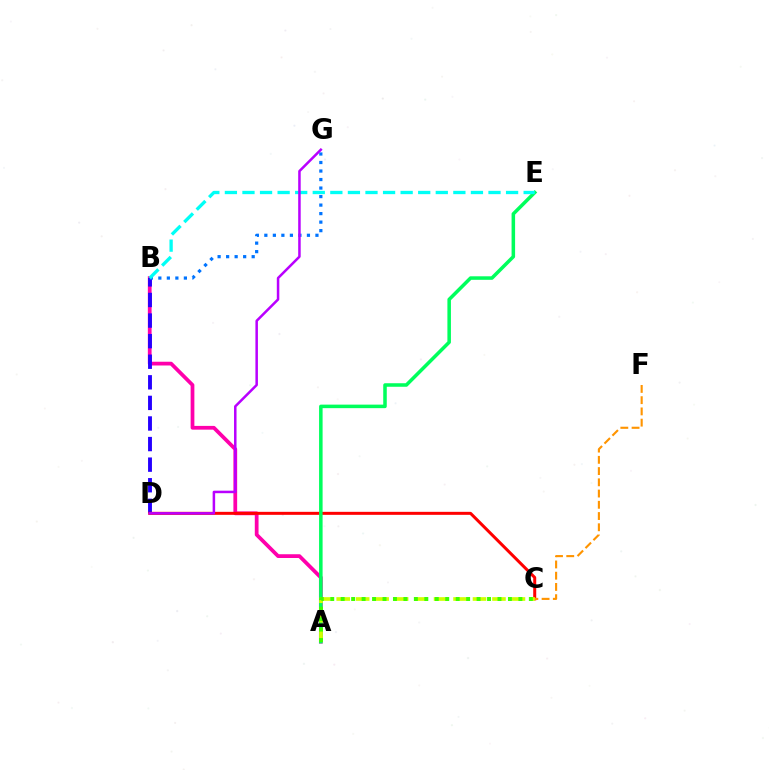{('A', 'B'): [{'color': '#ff00ac', 'line_style': 'solid', 'thickness': 2.7}], ('B', 'D'): [{'color': '#2500ff', 'line_style': 'dashed', 'thickness': 2.8}], ('C', 'D'): [{'color': '#ff0000', 'line_style': 'solid', 'thickness': 2.16}], ('B', 'G'): [{'color': '#0074ff', 'line_style': 'dotted', 'thickness': 2.31}], ('A', 'E'): [{'color': '#00ff5c', 'line_style': 'solid', 'thickness': 2.54}], ('B', 'E'): [{'color': '#00fff6', 'line_style': 'dashed', 'thickness': 2.39}], ('A', 'C'): [{'color': '#d1ff00', 'line_style': 'dashed', 'thickness': 2.65}, {'color': '#3dff00', 'line_style': 'dotted', 'thickness': 2.84}], ('C', 'F'): [{'color': '#ff9400', 'line_style': 'dashed', 'thickness': 1.53}], ('D', 'G'): [{'color': '#b900ff', 'line_style': 'solid', 'thickness': 1.81}]}